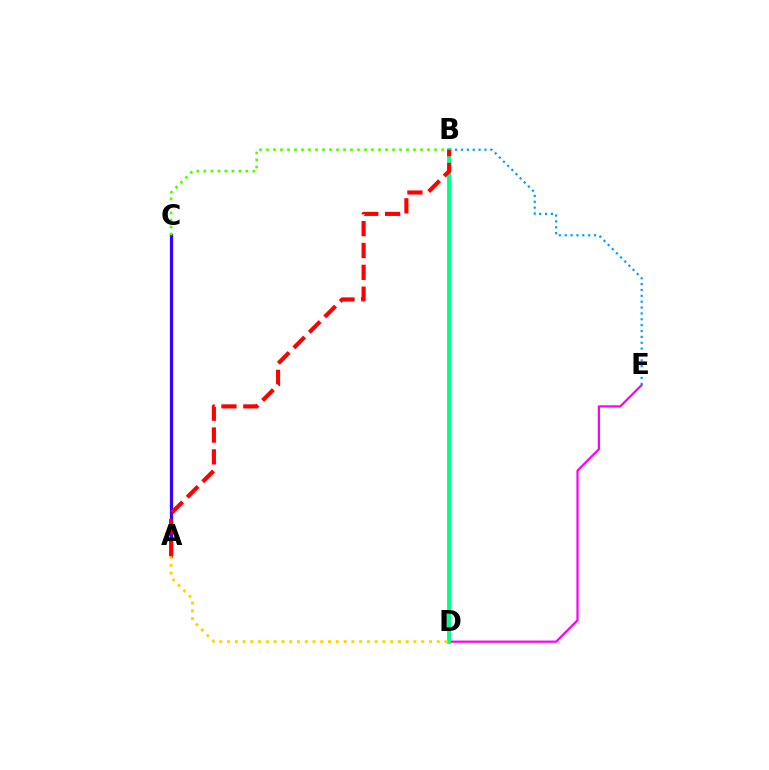{('A', 'C'): [{'color': '#3700ff', 'line_style': 'solid', 'thickness': 2.33}], ('D', 'E'): [{'color': '#ff00ed', 'line_style': 'solid', 'thickness': 1.59}], ('B', 'C'): [{'color': '#4fff00', 'line_style': 'dotted', 'thickness': 1.9}], ('B', 'E'): [{'color': '#009eff', 'line_style': 'dotted', 'thickness': 1.59}], ('B', 'D'): [{'color': '#00ff86', 'line_style': 'solid', 'thickness': 2.78}], ('A', 'D'): [{'color': '#ffd500', 'line_style': 'dotted', 'thickness': 2.11}], ('A', 'B'): [{'color': '#ff0000', 'line_style': 'dashed', 'thickness': 2.97}]}